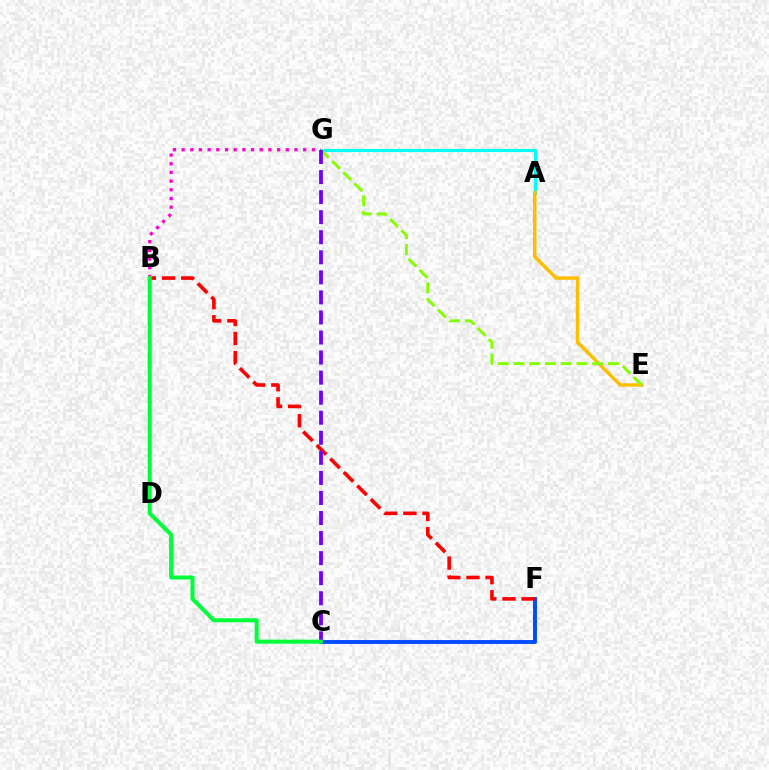{('C', 'F'): [{'color': '#004bff', 'line_style': 'solid', 'thickness': 2.8}], ('A', 'G'): [{'color': '#00fff6', 'line_style': 'solid', 'thickness': 2.26}], ('B', 'G'): [{'color': '#ff00cf', 'line_style': 'dotted', 'thickness': 2.36}], ('A', 'E'): [{'color': '#ffbd00', 'line_style': 'solid', 'thickness': 2.5}], ('B', 'F'): [{'color': '#ff0000', 'line_style': 'dashed', 'thickness': 2.6}], ('E', 'G'): [{'color': '#84ff00', 'line_style': 'dashed', 'thickness': 2.14}], ('C', 'G'): [{'color': '#7200ff', 'line_style': 'dashed', 'thickness': 2.72}], ('B', 'C'): [{'color': '#00ff39', 'line_style': 'solid', 'thickness': 2.9}]}